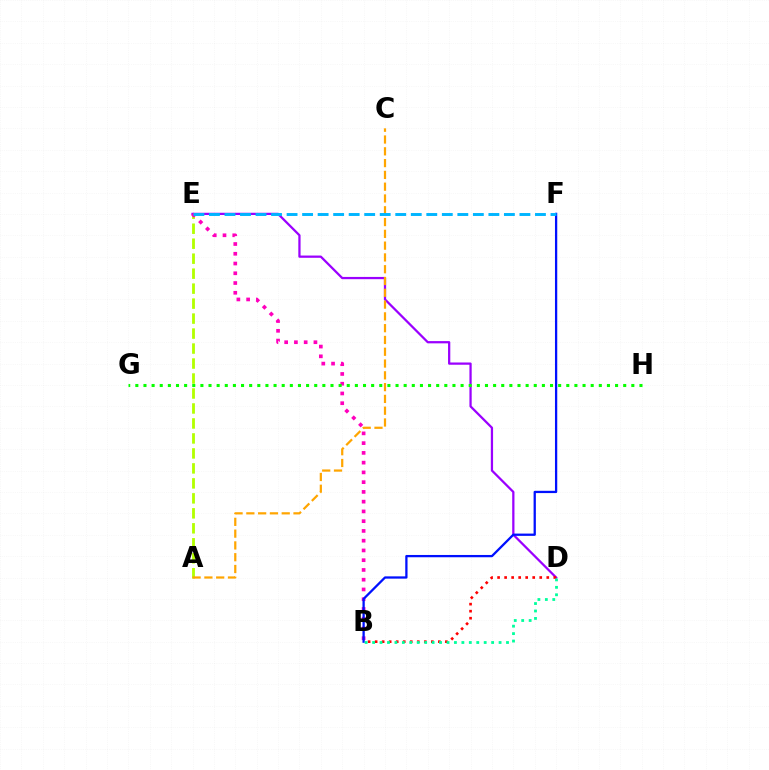{('A', 'E'): [{'color': '#b3ff00', 'line_style': 'dashed', 'thickness': 2.04}], ('D', 'E'): [{'color': '#9b00ff', 'line_style': 'solid', 'thickness': 1.62}], ('B', 'E'): [{'color': '#ff00bd', 'line_style': 'dotted', 'thickness': 2.65}], ('A', 'C'): [{'color': '#ffa500', 'line_style': 'dashed', 'thickness': 1.6}], ('G', 'H'): [{'color': '#08ff00', 'line_style': 'dotted', 'thickness': 2.21}], ('B', 'F'): [{'color': '#0010ff', 'line_style': 'solid', 'thickness': 1.64}], ('E', 'F'): [{'color': '#00b5ff', 'line_style': 'dashed', 'thickness': 2.11}], ('B', 'D'): [{'color': '#ff0000', 'line_style': 'dotted', 'thickness': 1.91}, {'color': '#00ff9d', 'line_style': 'dotted', 'thickness': 2.02}]}